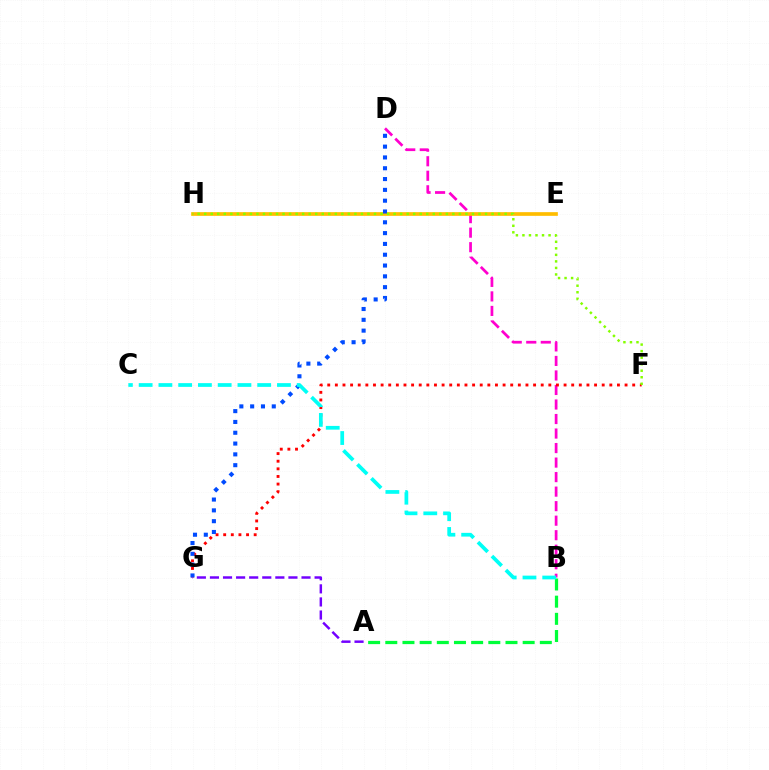{('B', 'D'): [{'color': '#ff00cf', 'line_style': 'dashed', 'thickness': 1.97}], ('F', 'G'): [{'color': '#ff0000', 'line_style': 'dotted', 'thickness': 2.07}], ('A', 'B'): [{'color': '#00ff39', 'line_style': 'dashed', 'thickness': 2.33}], ('E', 'H'): [{'color': '#ffbd00', 'line_style': 'solid', 'thickness': 2.66}], ('D', 'G'): [{'color': '#004bff', 'line_style': 'dotted', 'thickness': 2.94}], ('B', 'C'): [{'color': '#00fff6', 'line_style': 'dashed', 'thickness': 2.68}], ('A', 'G'): [{'color': '#7200ff', 'line_style': 'dashed', 'thickness': 1.78}], ('F', 'H'): [{'color': '#84ff00', 'line_style': 'dotted', 'thickness': 1.77}]}